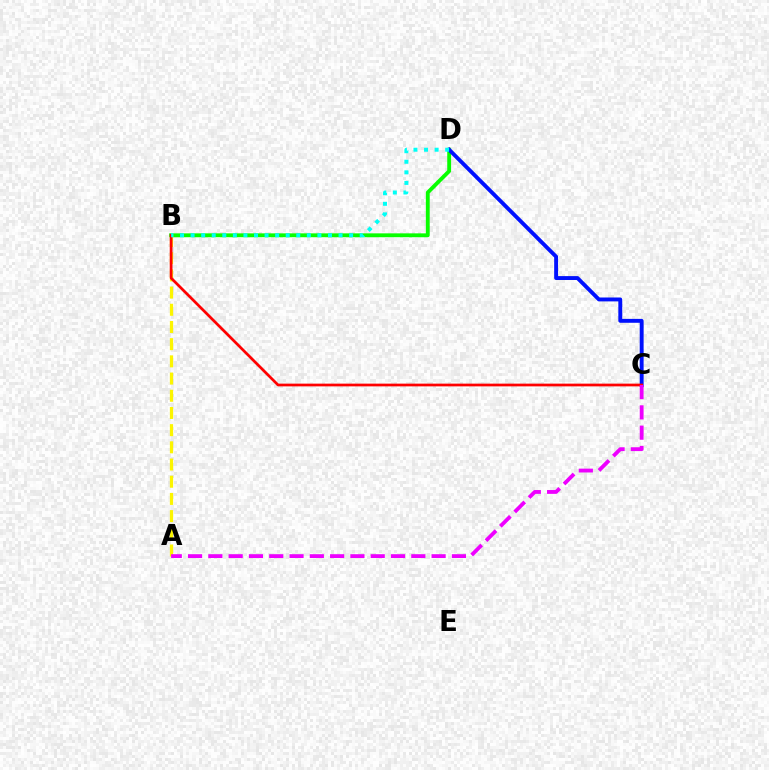{('B', 'D'): [{'color': '#08ff00', 'line_style': 'solid', 'thickness': 2.78}, {'color': '#00fff6', 'line_style': 'dotted', 'thickness': 2.87}], ('A', 'B'): [{'color': '#fcf500', 'line_style': 'dashed', 'thickness': 2.34}], ('C', 'D'): [{'color': '#0010ff', 'line_style': 'solid', 'thickness': 2.81}], ('B', 'C'): [{'color': '#ff0000', 'line_style': 'solid', 'thickness': 1.96}], ('A', 'C'): [{'color': '#ee00ff', 'line_style': 'dashed', 'thickness': 2.76}]}